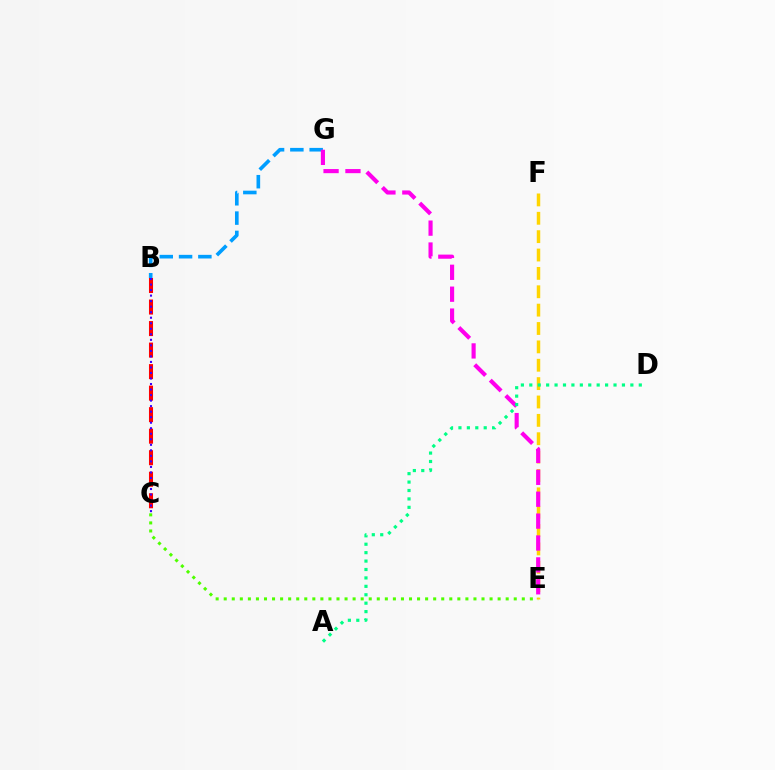{('C', 'E'): [{'color': '#4fff00', 'line_style': 'dotted', 'thickness': 2.19}], ('B', 'G'): [{'color': '#009eff', 'line_style': 'dashed', 'thickness': 2.62}], ('E', 'F'): [{'color': '#ffd500', 'line_style': 'dashed', 'thickness': 2.5}], ('B', 'C'): [{'color': '#ff0000', 'line_style': 'dashed', 'thickness': 2.92}, {'color': '#3700ff', 'line_style': 'dotted', 'thickness': 1.5}], ('E', 'G'): [{'color': '#ff00ed', 'line_style': 'dashed', 'thickness': 2.97}], ('A', 'D'): [{'color': '#00ff86', 'line_style': 'dotted', 'thickness': 2.29}]}